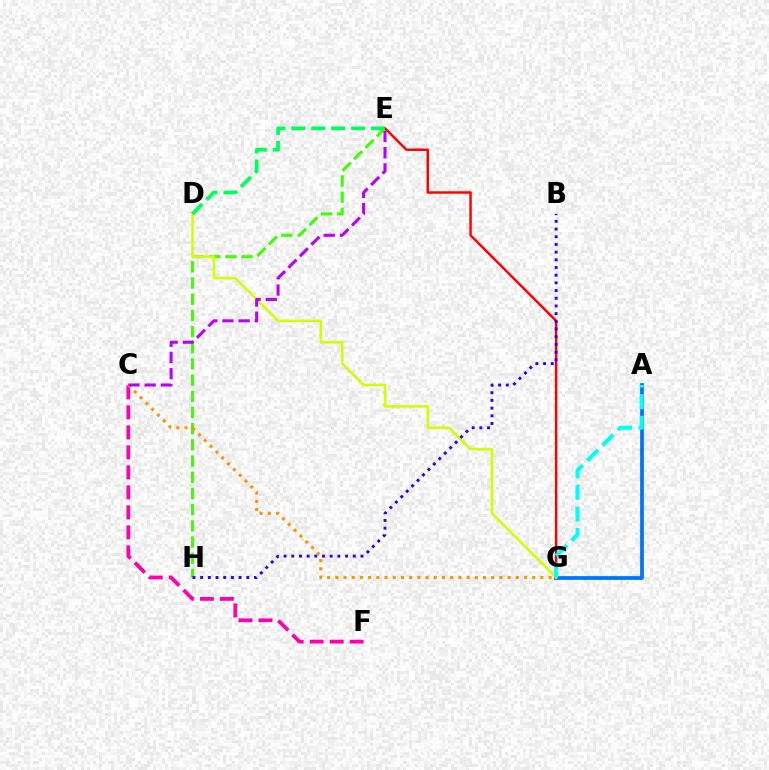{('C', 'F'): [{'color': '#ff00ac', 'line_style': 'dashed', 'thickness': 2.72}], ('E', 'H'): [{'color': '#3dff00', 'line_style': 'dashed', 'thickness': 2.2}], ('A', 'G'): [{'color': '#0074ff', 'line_style': 'solid', 'thickness': 2.7}, {'color': '#00fff6', 'line_style': 'dashed', 'thickness': 2.94}], ('C', 'G'): [{'color': '#ff9400', 'line_style': 'dotted', 'thickness': 2.23}], ('E', 'G'): [{'color': '#ff0000', 'line_style': 'solid', 'thickness': 1.77}], ('D', 'G'): [{'color': '#d1ff00', 'line_style': 'solid', 'thickness': 1.84}], ('D', 'E'): [{'color': '#00ff5c', 'line_style': 'dashed', 'thickness': 2.71}], ('C', 'E'): [{'color': '#b900ff', 'line_style': 'dashed', 'thickness': 2.2}], ('B', 'H'): [{'color': '#2500ff', 'line_style': 'dotted', 'thickness': 2.09}]}